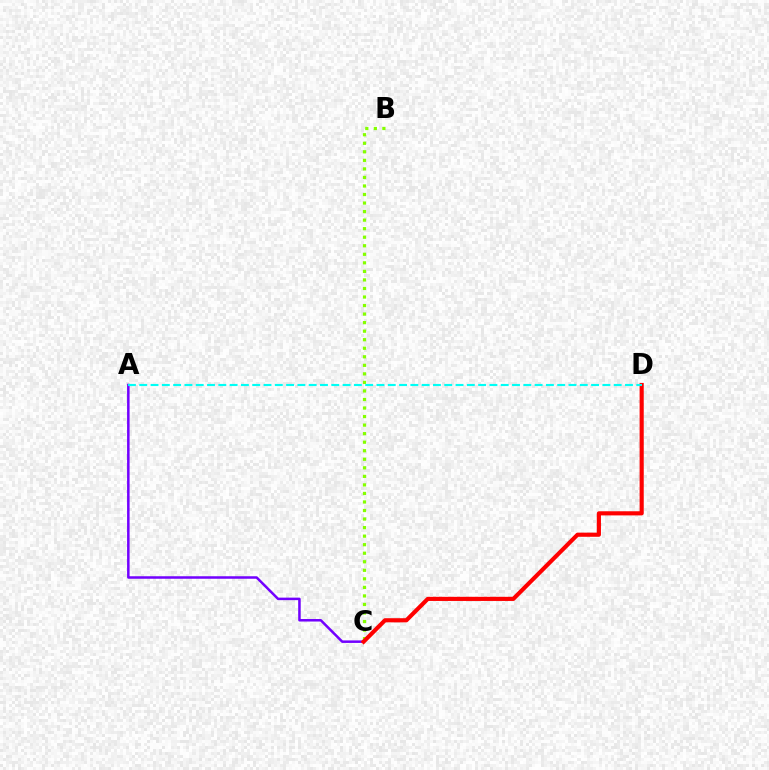{('A', 'C'): [{'color': '#7200ff', 'line_style': 'solid', 'thickness': 1.81}], ('B', 'C'): [{'color': '#84ff00', 'line_style': 'dotted', 'thickness': 2.32}], ('C', 'D'): [{'color': '#ff0000', 'line_style': 'solid', 'thickness': 2.98}], ('A', 'D'): [{'color': '#00fff6', 'line_style': 'dashed', 'thickness': 1.53}]}